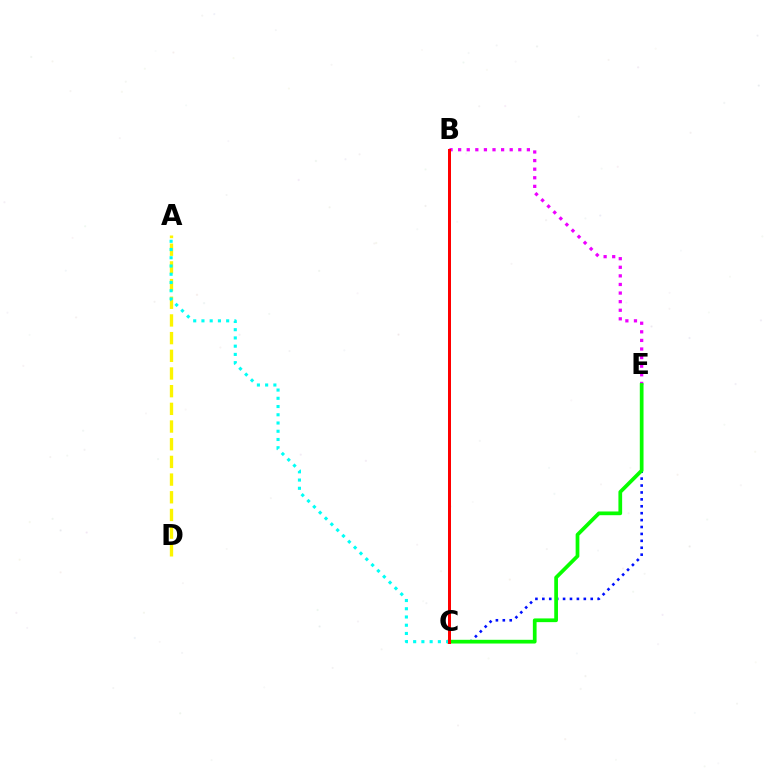{('B', 'E'): [{'color': '#ee00ff', 'line_style': 'dotted', 'thickness': 2.33}], ('C', 'E'): [{'color': '#0010ff', 'line_style': 'dotted', 'thickness': 1.88}, {'color': '#08ff00', 'line_style': 'solid', 'thickness': 2.68}], ('A', 'D'): [{'color': '#fcf500', 'line_style': 'dashed', 'thickness': 2.4}], ('A', 'C'): [{'color': '#00fff6', 'line_style': 'dotted', 'thickness': 2.24}], ('B', 'C'): [{'color': '#ff0000', 'line_style': 'solid', 'thickness': 2.15}]}